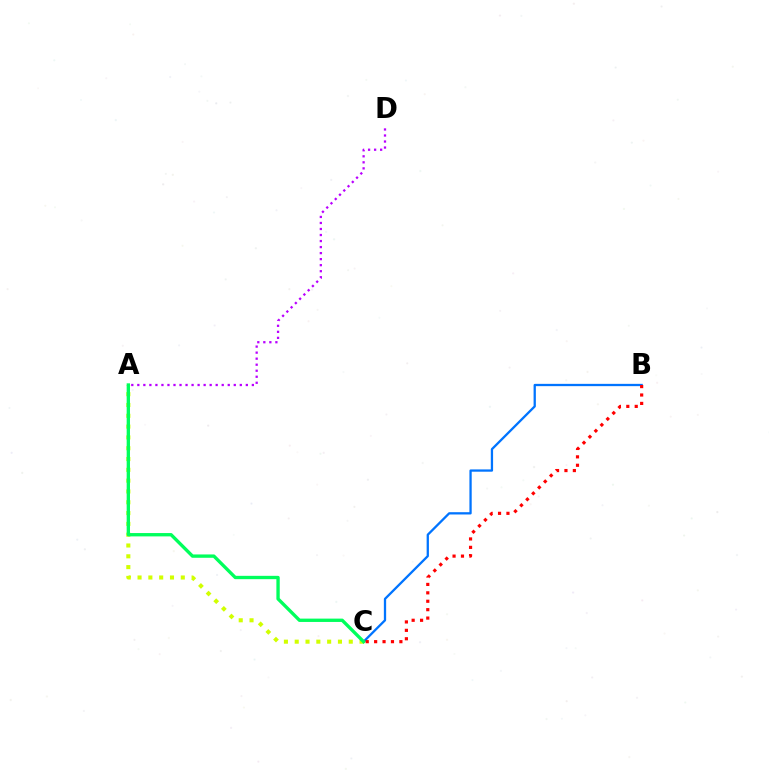{('B', 'C'): [{'color': '#0074ff', 'line_style': 'solid', 'thickness': 1.65}, {'color': '#ff0000', 'line_style': 'dotted', 'thickness': 2.29}], ('A', 'C'): [{'color': '#d1ff00', 'line_style': 'dotted', 'thickness': 2.94}, {'color': '#00ff5c', 'line_style': 'solid', 'thickness': 2.4}], ('A', 'D'): [{'color': '#b900ff', 'line_style': 'dotted', 'thickness': 1.64}]}